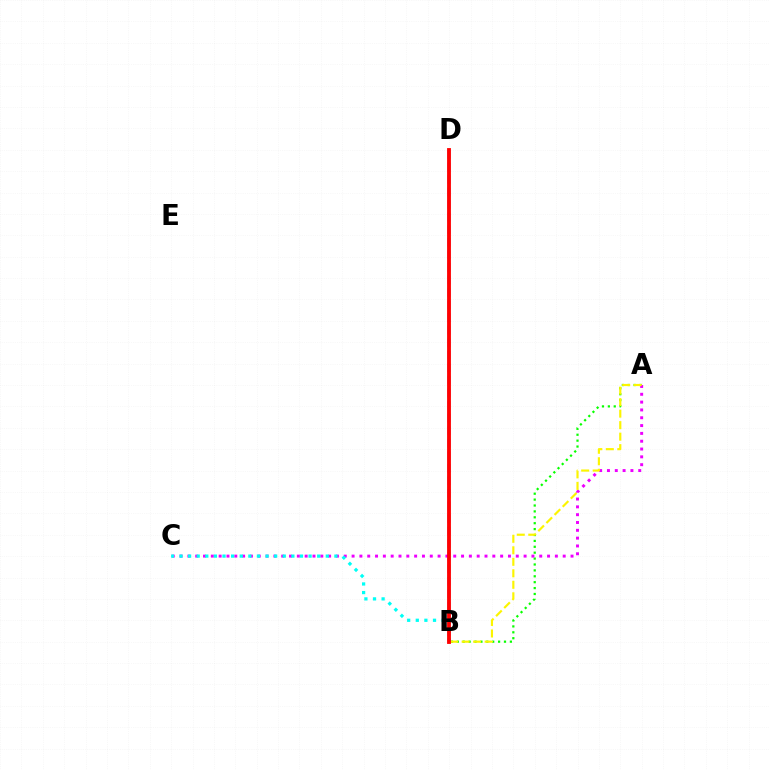{('B', 'D'): [{'color': '#0010ff', 'line_style': 'dashed', 'thickness': 1.71}, {'color': '#ff0000', 'line_style': 'solid', 'thickness': 2.76}], ('A', 'B'): [{'color': '#08ff00', 'line_style': 'dotted', 'thickness': 1.6}, {'color': '#fcf500', 'line_style': 'dashed', 'thickness': 1.56}], ('A', 'C'): [{'color': '#ee00ff', 'line_style': 'dotted', 'thickness': 2.12}], ('B', 'C'): [{'color': '#00fff6', 'line_style': 'dotted', 'thickness': 2.34}]}